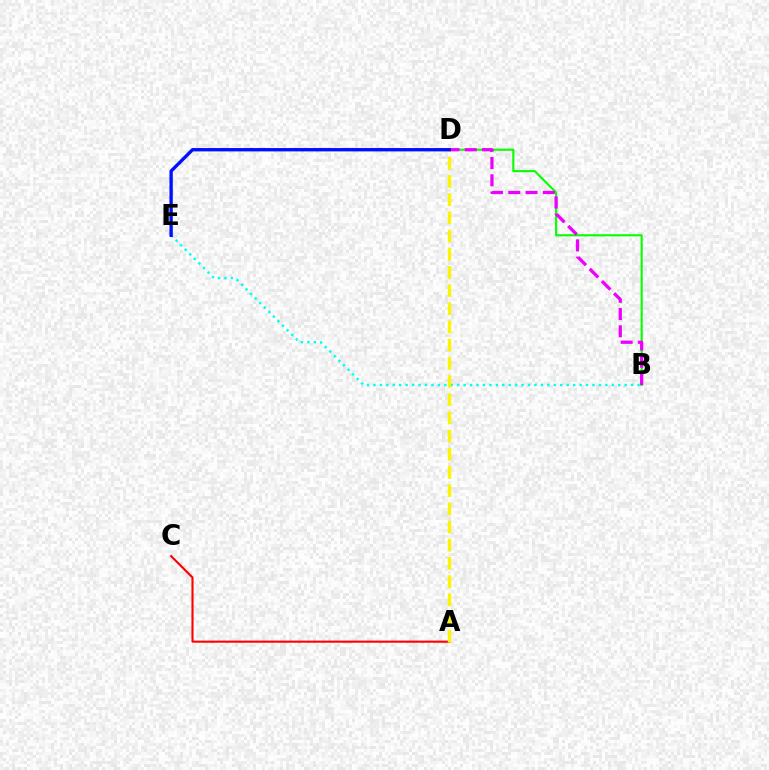{('A', 'C'): [{'color': '#ff0000', 'line_style': 'solid', 'thickness': 1.52}], ('B', 'E'): [{'color': '#00fff6', 'line_style': 'dotted', 'thickness': 1.75}], ('B', 'D'): [{'color': '#08ff00', 'line_style': 'solid', 'thickness': 1.53}, {'color': '#ee00ff', 'line_style': 'dashed', 'thickness': 2.35}], ('A', 'D'): [{'color': '#fcf500', 'line_style': 'dashed', 'thickness': 2.47}], ('D', 'E'): [{'color': '#0010ff', 'line_style': 'solid', 'thickness': 2.41}]}